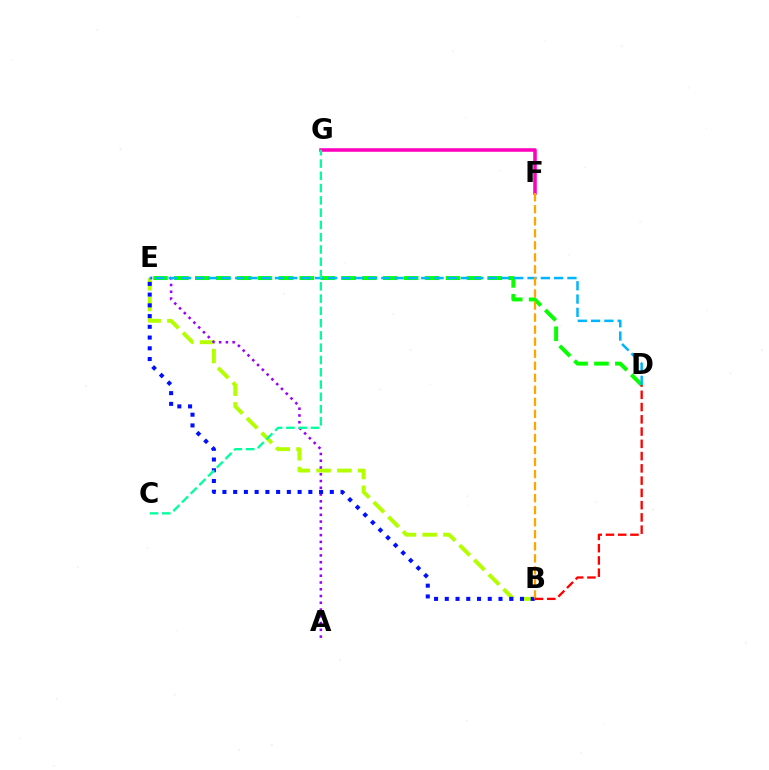{('B', 'E'): [{'color': '#b3ff00', 'line_style': 'dashed', 'thickness': 2.82}, {'color': '#0010ff', 'line_style': 'dotted', 'thickness': 2.92}], ('A', 'E'): [{'color': '#9b00ff', 'line_style': 'dotted', 'thickness': 1.84}], ('D', 'E'): [{'color': '#08ff00', 'line_style': 'dashed', 'thickness': 2.84}, {'color': '#00b5ff', 'line_style': 'dashed', 'thickness': 1.81}], ('F', 'G'): [{'color': '#ff00bd', 'line_style': 'solid', 'thickness': 2.55}], ('B', 'F'): [{'color': '#ffa500', 'line_style': 'dashed', 'thickness': 1.64}], ('C', 'G'): [{'color': '#00ff9d', 'line_style': 'dashed', 'thickness': 1.67}], ('B', 'D'): [{'color': '#ff0000', 'line_style': 'dashed', 'thickness': 1.67}]}